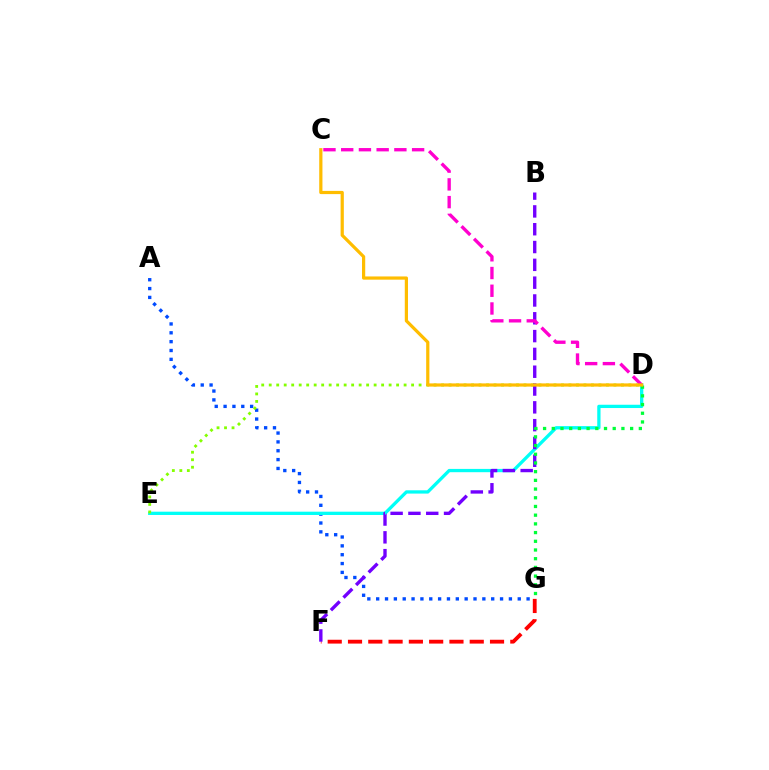{('A', 'G'): [{'color': '#004bff', 'line_style': 'dotted', 'thickness': 2.4}], ('D', 'E'): [{'color': '#00fff6', 'line_style': 'solid', 'thickness': 2.37}, {'color': '#84ff00', 'line_style': 'dotted', 'thickness': 2.04}], ('F', 'G'): [{'color': '#ff0000', 'line_style': 'dashed', 'thickness': 2.76}], ('B', 'F'): [{'color': '#7200ff', 'line_style': 'dashed', 'thickness': 2.42}], ('C', 'D'): [{'color': '#ff00cf', 'line_style': 'dashed', 'thickness': 2.41}, {'color': '#ffbd00', 'line_style': 'solid', 'thickness': 2.31}], ('D', 'G'): [{'color': '#00ff39', 'line_style': 'dotted', 'thickness': 2.37}]}